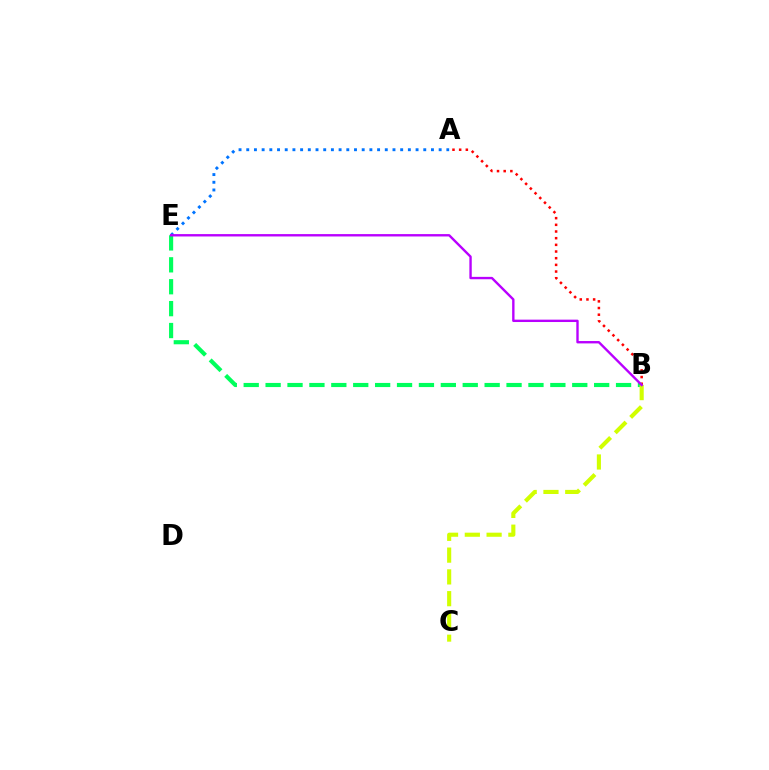{('A', 'B'): [{'color': '#ff0000', 'line_style': 'dotted', 'thickness': 1.81}], ('B', 'E'): [{'color': '#00ff5c', 'line_style': 'dashed', 'thickness': 2.98}, {'color': '#b900ff', 'line_style': 'solid', 'thickness': 1.71}], ('A', 'E'): [{'color': '#0074ff', 'line_style': 'dotted', 'thickness': 2.09}], ('B', 'C'): [{'color': '#d1ff00', 'line_style': 'dashed', 'thickness': 2.96}]}